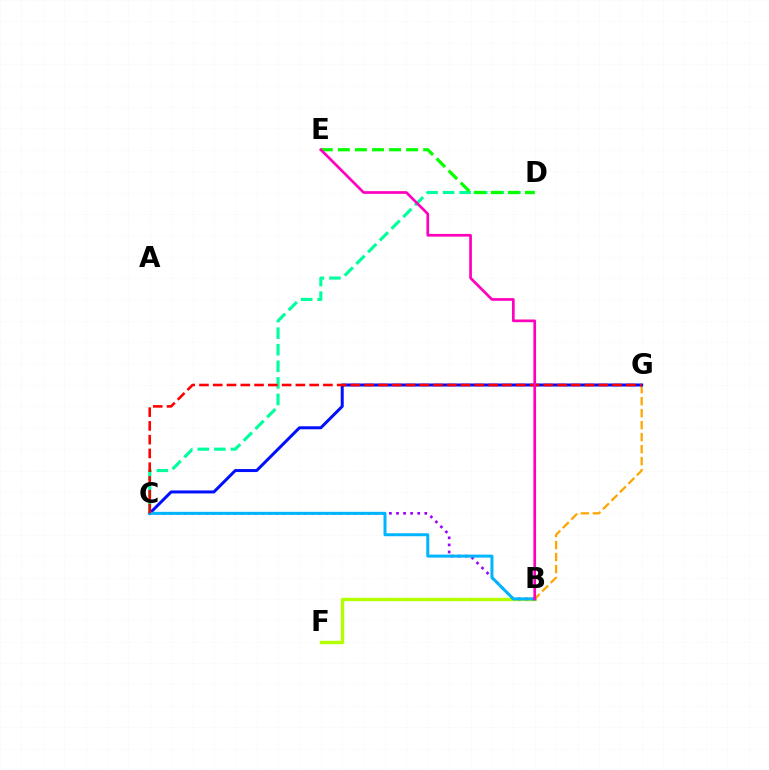{('C', 'D'): [{'color': '#00ff9d', 'line_style': 'dashed', 'thickness': 2.25}], ('B', 'F'): [{'color': '#b3ff00', 'line_style': 'solid', 'thickness': 2.44}], ('B', 'G'): [{'color': '#ffa500', 'line_style': 'dashed', 'thickness': 1.63}], ('B', 'C'): [{'color': '#9b00ff', 'line_style': 'dotted', 'thickness': 1.92}, {'color': '#00b5ff', 'line_style': 'solid', 'thickness': 2.17}], ('C', 'G'): [{'color': '#0010ff', 'line_style': 'solid', 'thickness': 2.16}, {'color': '#ff0000', 'line_style': 'dashed', 'thickness': 1.87}], ('D', 'E'): [{'color': '#08ff00', 'line_style': 'dashed', 'thickness': 2.32}], ('B', 'E'): [{'color': '#ff00bd', 'line_style': 'solid', 'thickness': 1.94}]}